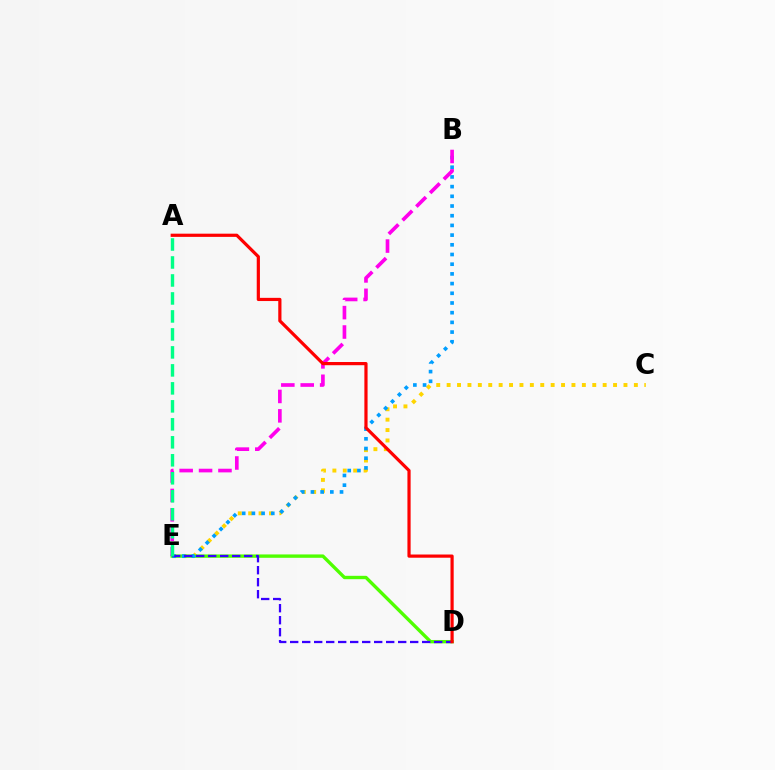{('C', 'E'): [{'color': '#ffd500', 'line_style': 'dotted', 'thickness': 2.83}], ('D', 'E'): [{'color': '#4fff00', 'line_style': 'solid', 'thickness': 2.42}, {'color': '#3700ff', 'line_style': 'dashed', 'thickness': 1.63}], ('B', 'E'): [{'color': '#009eff', 'line_style': 'dotted', 'thickness': 2.63}, {'color': '#ff00ed', 'line_style': 'dashed', 'thickness': 2.64}], ('A', 'E'): [{'color': '#00ff86', 'line_style': 'dashed', 'thickness': 2.44}], ('A', 'D'): [{'color': '#ff0000', 'line_style': 'solid', 'thickness': 2.3}]}